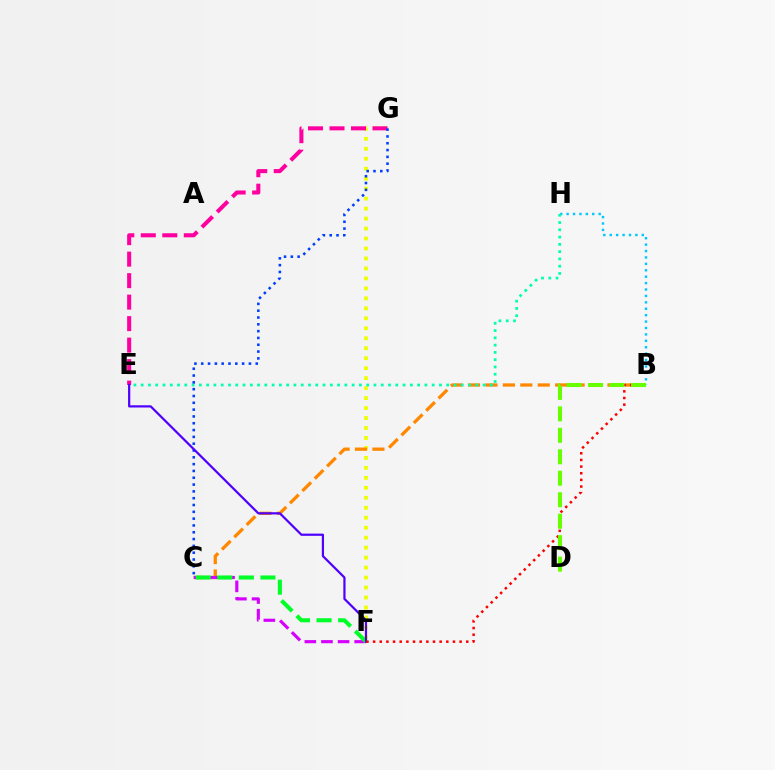{('B', 'H'): [{'color': '#00c7ff', 'line_style': 'dotted', 'thickness': 1.74}], ('F', 'G'): [{'color': '#eeff00', 'line_style': 'dotted', 'thickness': 2.71}], ('B', 'C'): [{'color': '#ff8800', 'line_style': 'dashed', 'thickness': 2.37}], ('E', 'H'): [{'color': '#00ffaf', 'line_style': 'dotted', 'thickness': 1.98}], ('C', 'F'): [{'color': '#d600ff', 'line_style': 'dashed', 'thickness': 2.26}, {'color': '#00ff27', 'line_style': 'dashed', 'thickness': 2.93}], ('E', 'G'): [{'color': '#ff00a0', 'line_style': 'dashed', 'thickness': 2.92}], ('C', 'G'): [{'color': '#003fff', 'line_style': 'dotted', 'thickness': 1.85}], ('E', 'F'): [{'color': '#4f00ff', 'line_style': 'solid', 'thickness': 1.6}], ('B', 'F'): [{'color': '#ff0000', 'line_style': 'dotted', 'thickness': 1.81}], ('B', 'D'): [{'color': '#66ff00', 'line_style': 'dashed', 'thickness': 2.92}]}